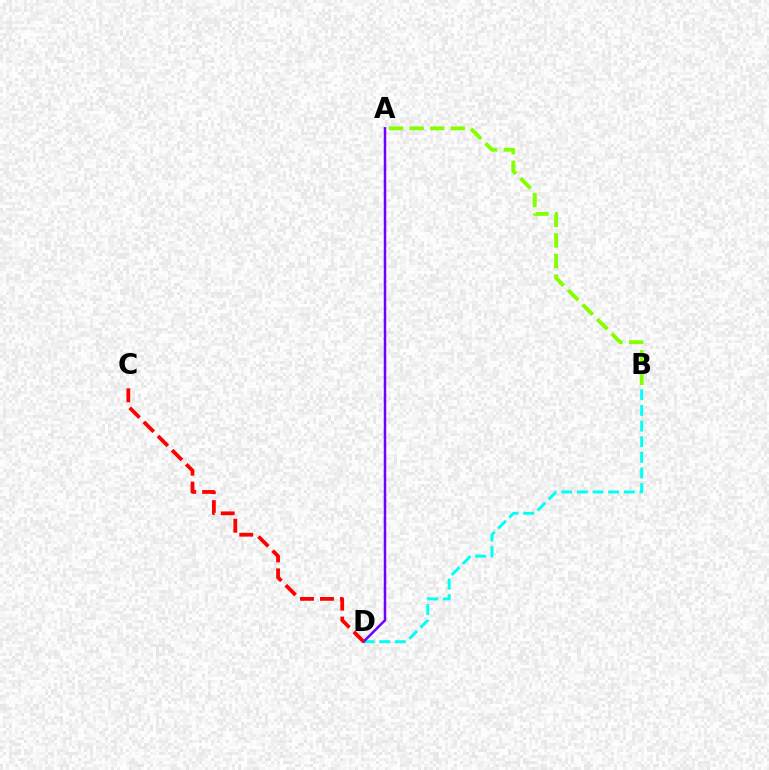{('A', 'B'): [{'color': '#84ff00', 'line_style': 'dashed', 'thickness': 2.8}], ('B', 'D'): [{'color': '#00fff6', 'line_style': 'dashed', 'thickness': 2.13}], ('A', 'D'): [{'color': '#7200ff', 'line_style': 'solid', 'thickness': 1.79}], ('C', 'D'): [{'color': '#ff0000', 'line_style': 'dashed', 'thickness': 2.71}]}